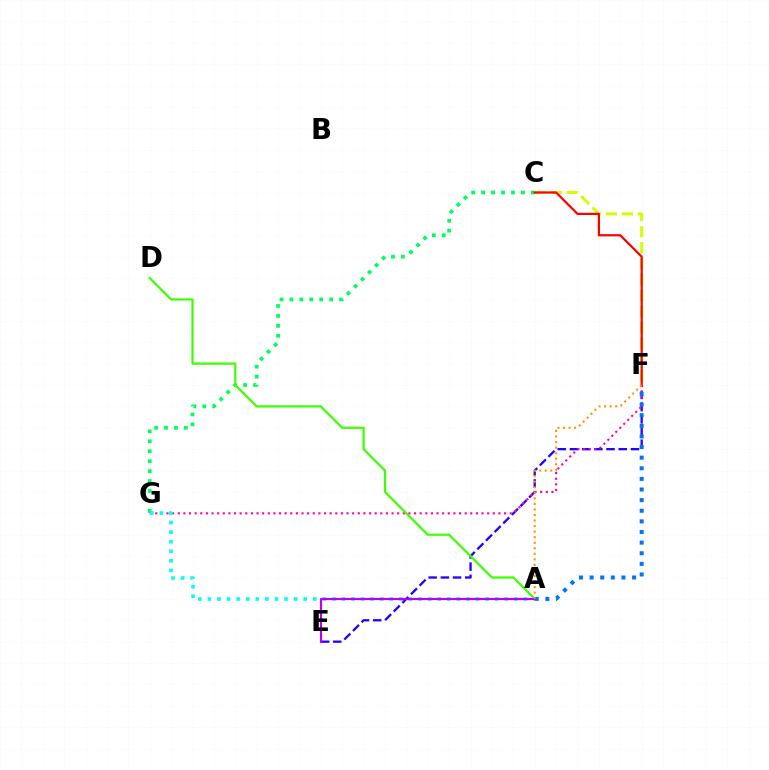{('C', 'G'): [{'color': '#00ff5c', 'line_style': 'dotted', 'thickness': 2.7}], ('E', 'F'): [{'color': '#2500ff', 'line_style': 'dashed', 'thickness': 1.66}], ('F', 'G'): [{'color': '#ff00ac', 'line_style': 'dotted', 'thickness': 1.53}], ('A', 'D'): [{'color': '#3dff00', 'line_style': 'solid', 'thickness': 1.6}], ('A', 'F'): [{'color': '#0074ff', 'line_style': 'dotted', 'thickness': 2.89}, {'color': '#ff9400', 'line_style': 'dotted', 'thickness': 1.51}], ('A', 'G'): [{'color': '#00fff6', 'line_style': 'dotted', 'thickness': 2.6}], ('C', 'F'): [{'color': '#d1ff00', 'line_style': 'dashed', 'thickness': 2.17}, {'color': '#ff0000', 'line_style': 'solid', 'thickness': 1.59}], ('A', 'E'): [{'color': '#b900ff', 'line_style': 'solid', 'thickness': 1.58}]}